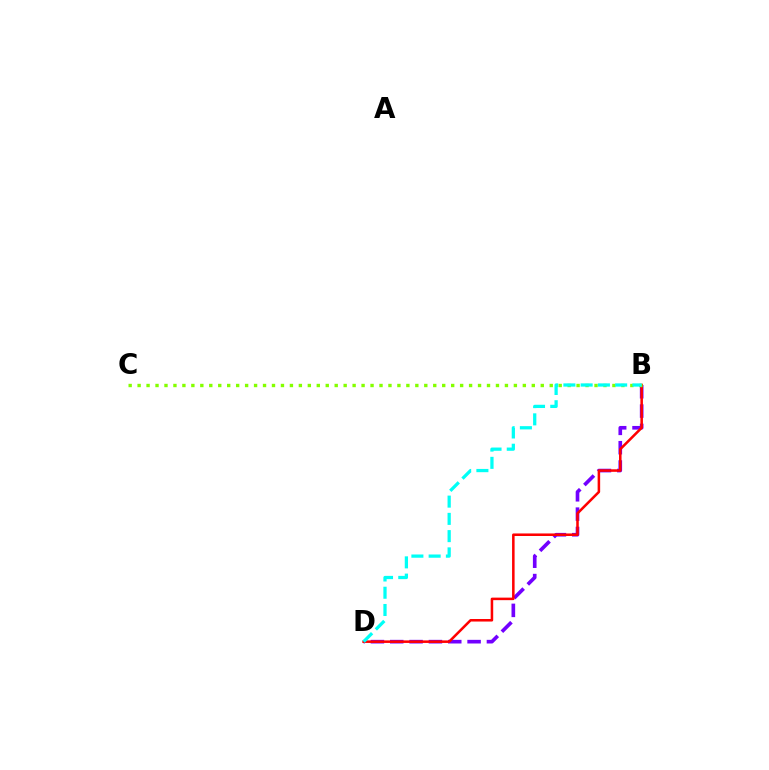{('B', 'D'): [{'color': '#7200ff', 'line_style': 'dashed', 'thickness': 2.63}, {'color': '#ff0000', 'line_style': 'solid', 'thickness': 1.83}, {'color': '#00fff6', 'line_style': 'dashed', 'thickness': 2.34}], ('B', 'C'): [{'color': '#84ff00', 'line_style': 'dotted', 'thickness': 2.43}]}